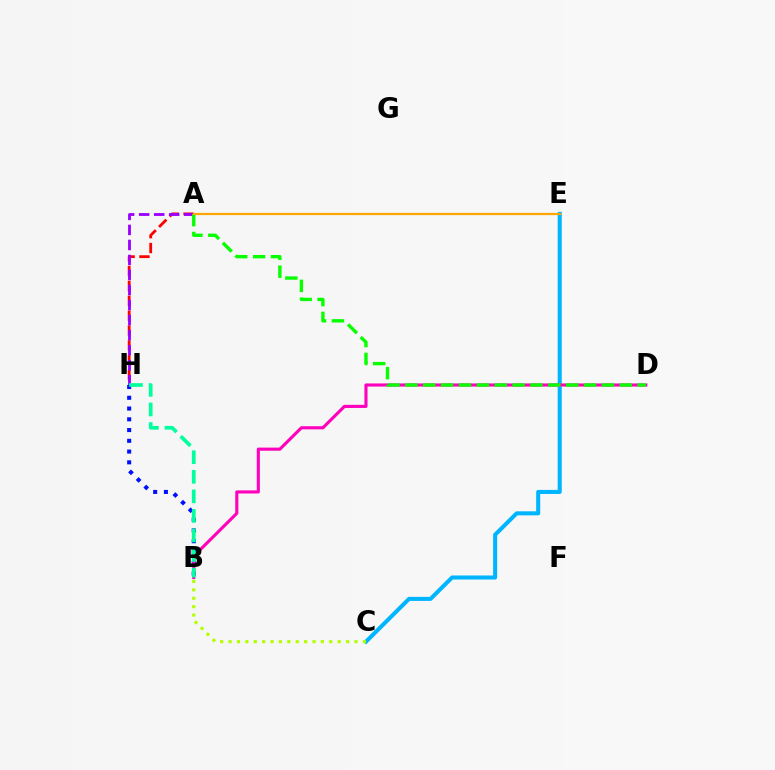{('A', 'H'): [{'color': '#ff0000', 'line_style': 'dashed', 'thickness': 2.02}, {'color': '#9b00ff', 'line_style': 'dashed', 'thickness': 2.04}], ('B', 'H'): [{'color': '#0010ff', 'line_style': 'dotted', 'thickness': 2.92}, {'color': '#00ff9d', 'line_style': 'dashed', 'thickness': 2.66}], ('C', 'E'): [{'color': '#00b5ff', 'line_style': 'solid', 'thickness': 2.92}], ('B', 'D'): [{'color': '#ff00bd', 'line_style': 'solid', 'thickness': 2.24}], ('A', 'D'): [{'color': '#08ff00', 'line_style': 'dashed', 'thickness': 2.43}], ('A', 'E'): [{'color': '#ffa500', 'line_style': 'solid', 'thickness': 1.6}], ('B', 'C'): [{'color': '#b3ff00', 'line_style': 'dotted', 'thickness': 2.28}]}